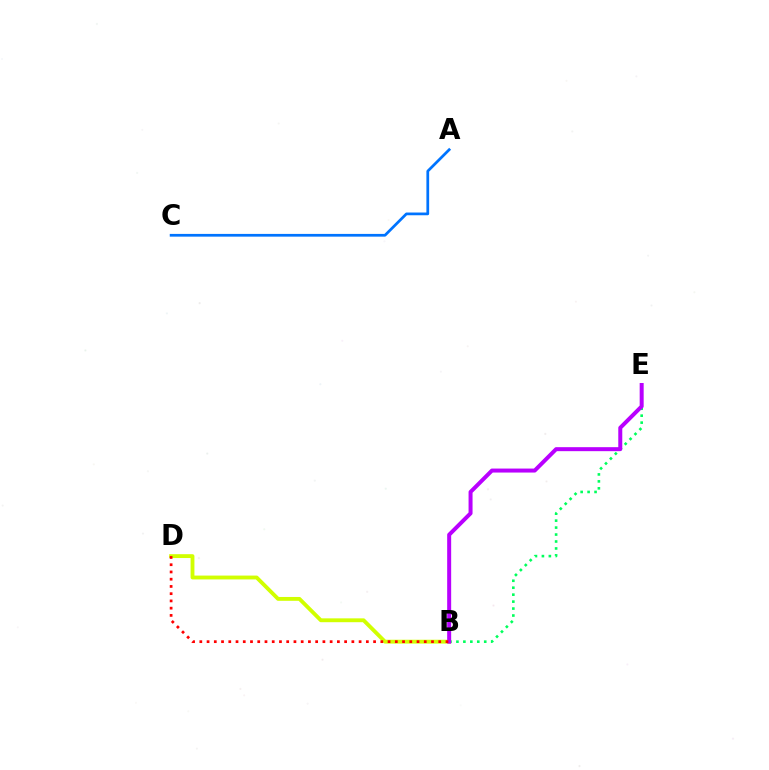{('B', 'E'): [{'color': '#00ff5c', 'line_style': 'dotted', 'thickness': 1.89}, {'color': '#b900ff', 'line_style': 'solid', 'thickness': 2.87}], ('A', 'C'): [{'color': '#0074ff', 'line_style': 'solid', 'thickness': 1.97}], ('B', 'D'): [{'color': '#d1ff00', 'line_style': 'solid', 'thickness': 2.77}, {'color': '#ff0000', 'line_style': 'dotted', 'thickness': 1.97}]}